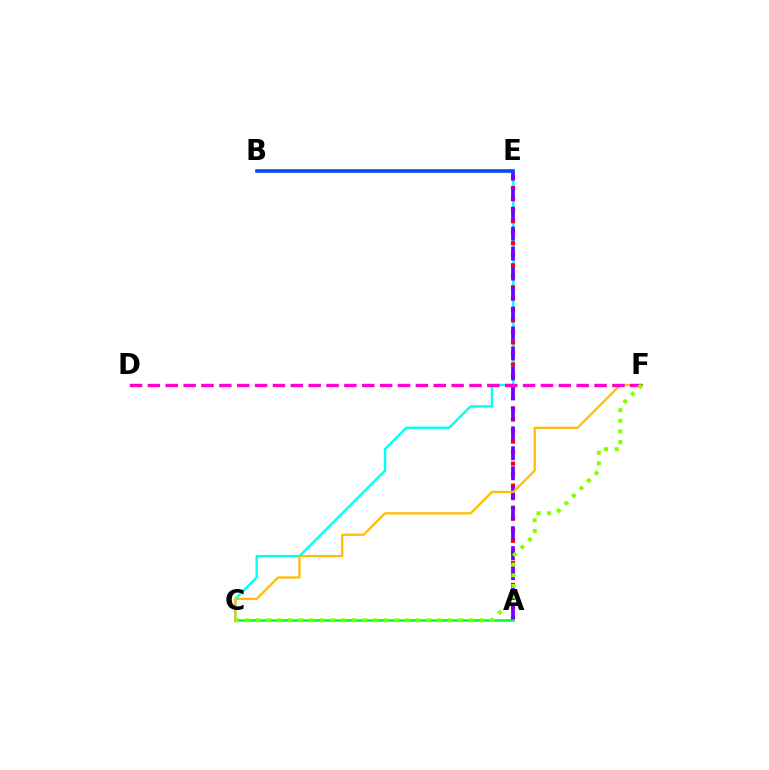{('C', 'E'): [{'color': '#00fff6', 'line_style': 'solid', 'thickness': 1.72}], ('A', 'E'): [{'color': '#ff0000', 'line_style': 'dotted', 'thickness': 2.99}, {'color': '#7200ff', 'line_style': 'dashed', 'thickness': 2.71}], ('A', 'C'): [{'color': '#00ff39', 'line_style': 'solid', 'thickness': 1.85}], ('C', 'F'): [{'color': '#ffbd00', 'line_style': 'solid', 'thickness': 1.63}, {'color': '#84ff00', 'line_style': 'dotted', 'thickness': 2.9}], ('B', 'E'): [{'color': '#004bff', 'line_style': 'solid', 'thickness': 2.61}], ('D', 'F'): [{'color': '#ff00cf', 'line_style': 'dashed', 'thickness': 2.43}]}